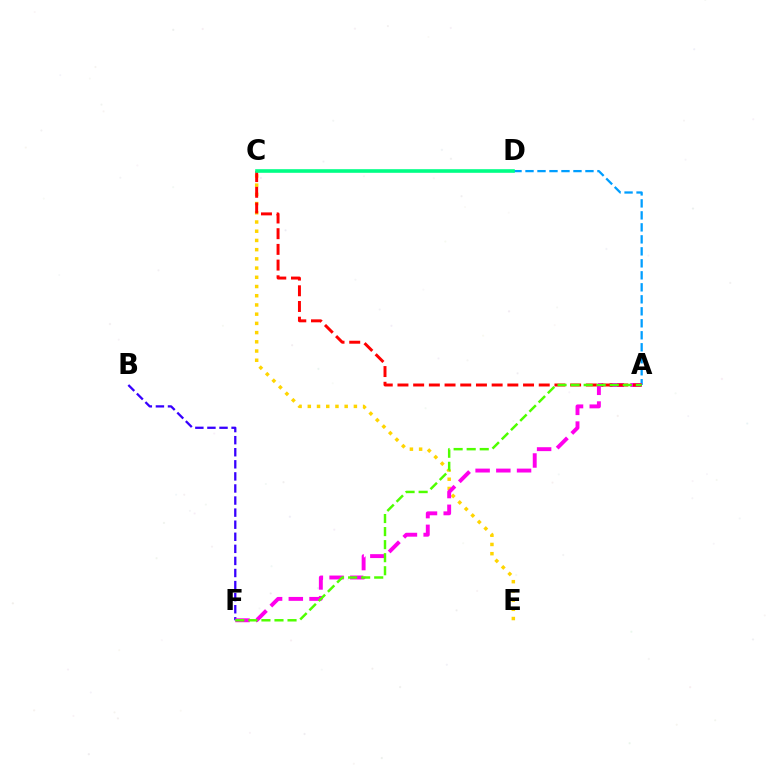{('C', 'E'): [{'color': '#ffd500', 'line_style': 'dotted', 'thickness': 2.5}], ('B', 'F'): [{'color': '#3700ff', 'line_style': 'dashed', 'thickness': 1.64}], ('A', 'D'): [{'color': '#009eff', 'line_style': 'dashed', 'thickness': 1.63}], ('A', 'F'): [{'color': '#ff00ed', 'line_style': 'dashed', 'thickness': 2.81}, {'color': '#4fff00', 'line_style': 'dashed', 'thickness': 1.77}], ('A', 'C'): [{'color': '#ff0000', 'line_style': 'dashed', 'thickness': 2.13}], ('C', 'D'): [{'color': '#00ff86', 'line_style': 'solid', 'thickness': 2.6}]}